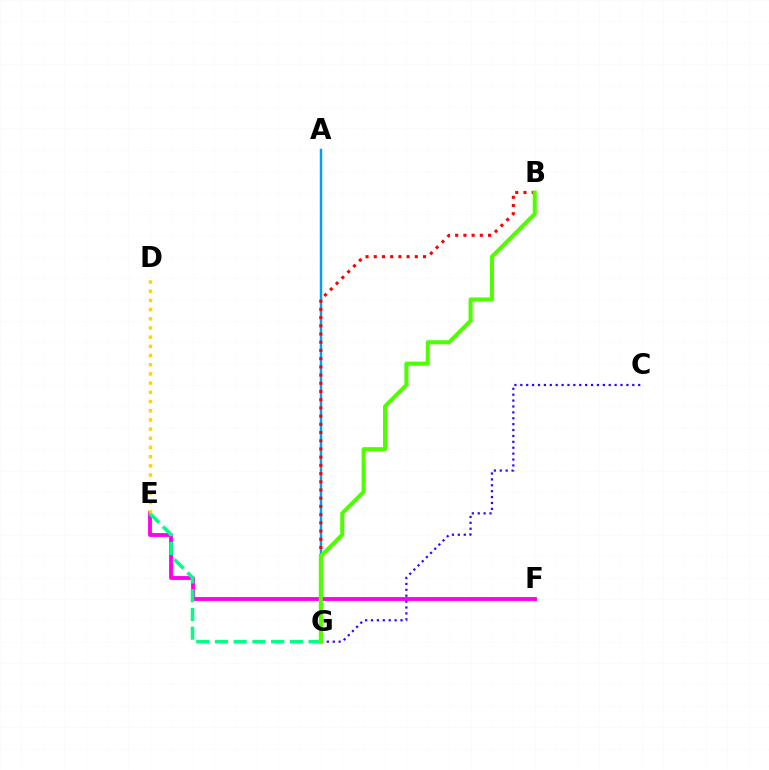{('E', 'F'): [{'color': '#ff00ed', 'line_style': 'solid', 'thickness': 2.77}], ('E', 'G'): [{'color': '#00ff86', 'line_style': 'dashed', 'thickness': 2.54}], ('C', 'G'): [{'color': '#3700ff', 'line_style': 'dotted', 'thickness': 1.6}], ('D', 'E'): [{'color': '#ffd500', 'line_style': 'dotted', 'thickness': 2.5}], ('A', 'G'): [{'color': '#009eff', 'line_style': 'solid', 'thickness': 1.75}], ('B', 'G'): [{'color': '#ff0000', 'line_style': 'dotted', 'thickness': 2.23}, {'color': '#4fff00', 'line_style': 'solid', 'thickness': 2.91}]}